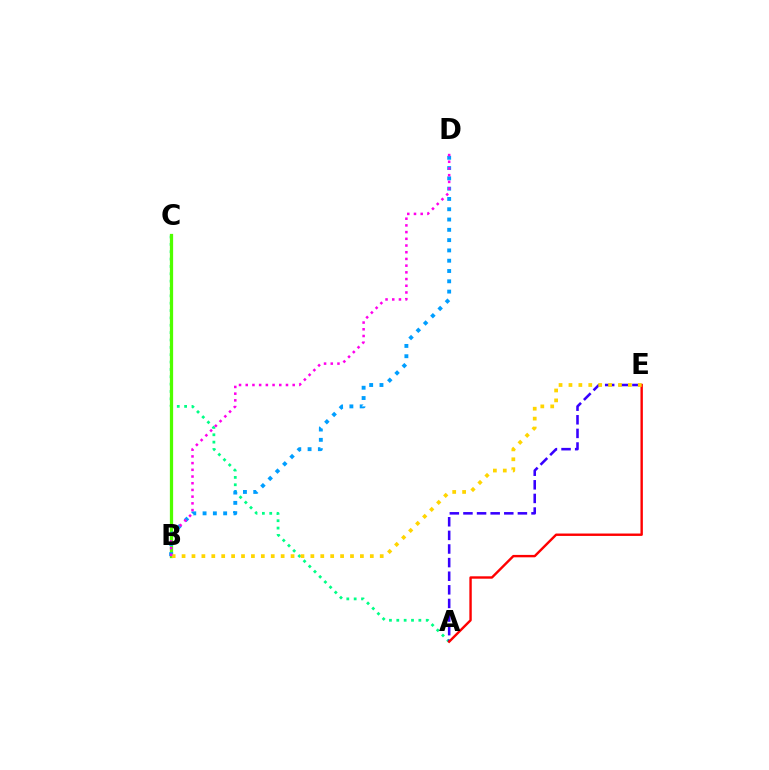{('A', 'C'): [{'color': '#00ff86', 'line_style': 'dotted', 'thickness': 2.0}], ('B', 'C'): [{'color': '#4fff00', 'line_style': 'solid', 'thickness': 2.34}], ('A', 'E'): [{'color': '#3700ff', 'line_style': 'dashed', 'thickness': 1.85}, {'color': '#ff0000', 'line_style': 'solid', 'thickness': 1.73}], ('B', 'D'): [{'color': '#009eff', 'line_style': 'dotted', 'thickness': 2.8}, {'color': '#ff00ed', 'line_style': 'dotted', 'thickness': 1.82}], ('B', 'E'): [{'color': '#ffd500', 'line_style': 'dotted', 'thickness': 2.69}]}